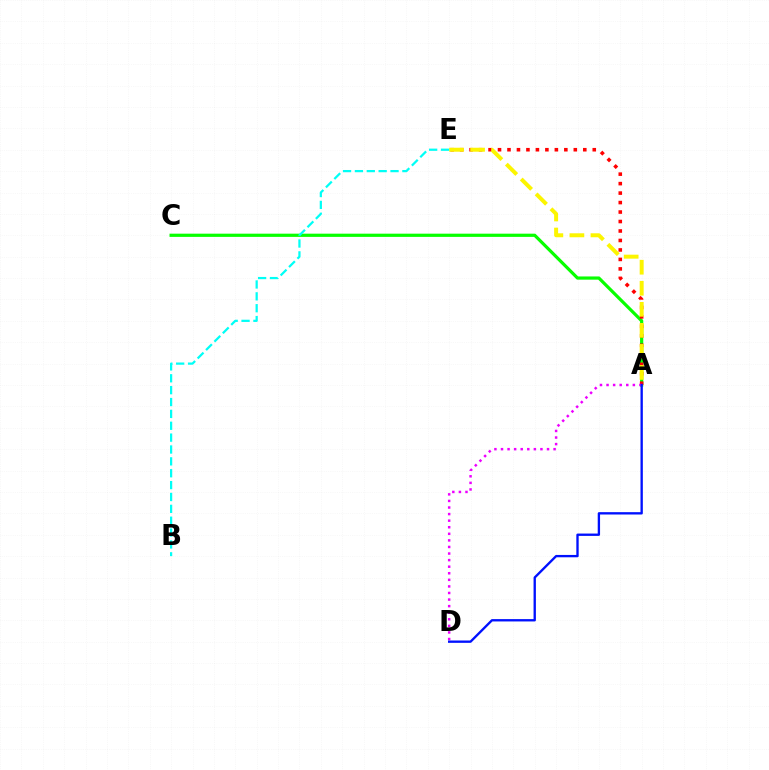{('A', 'C'): [{'color': '#08ff00', 'line_style': 'solid', 'thickness': 2.31}], ('A', 'E'): [{'color': '#ff0000', 'line_style': 'dotted', 'thickness': 2.57}, {'color': '#fcf500', 'line_style': 'dashed', 'thickness': 2.86}], ('A', 'D'): [{'color': '#ee00ff', 'line_style': 'dotted', 'thickness': 1.79}, {'color': '#0010ff', 'line_style': 'solid', 'thickness': 1.69}], ('B', 'E'): [{'color': '#00fff6', 'line_style': 'dashed', 'thickness': 1.61}]}